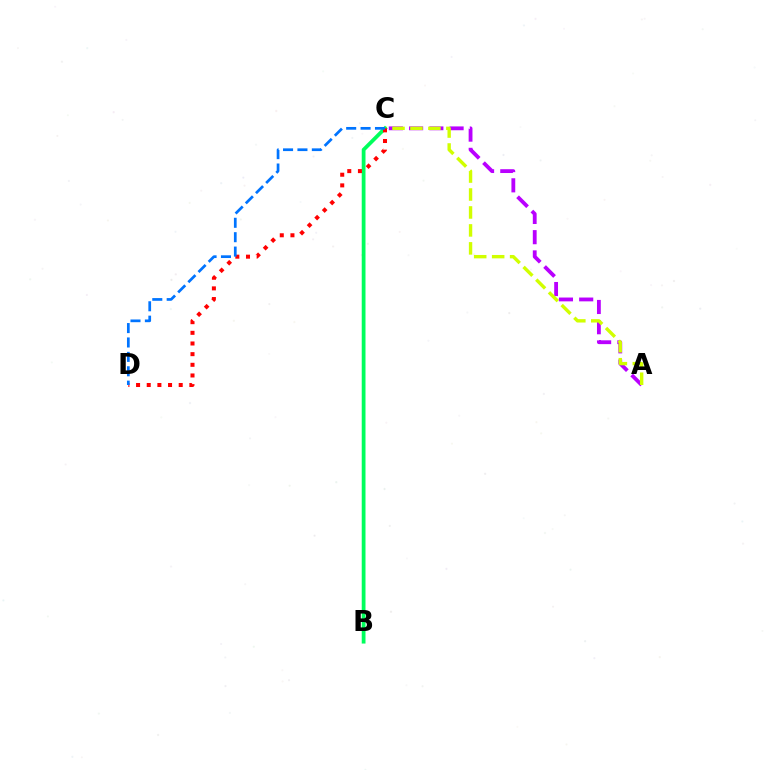{('A', 'C'): [{'color': '#b900ff', 'line_style': 'dashed', 'thickness': 2.75}, {'color': '#d1ff00', 'line_style': 'dashed', 'thickness': 2.44}], ('B', 'C'): [{'color': '#00ff5c', 'line_style': 'solid', 'thickness': 2.72}], ('C', 'D'): [{'color': '#ff0000', 'line_style': 'dotted', 'thickness': 2.9}, {'color': '#0074ff', 'line_style': 'dashed', 'thickness': 1.96}]}